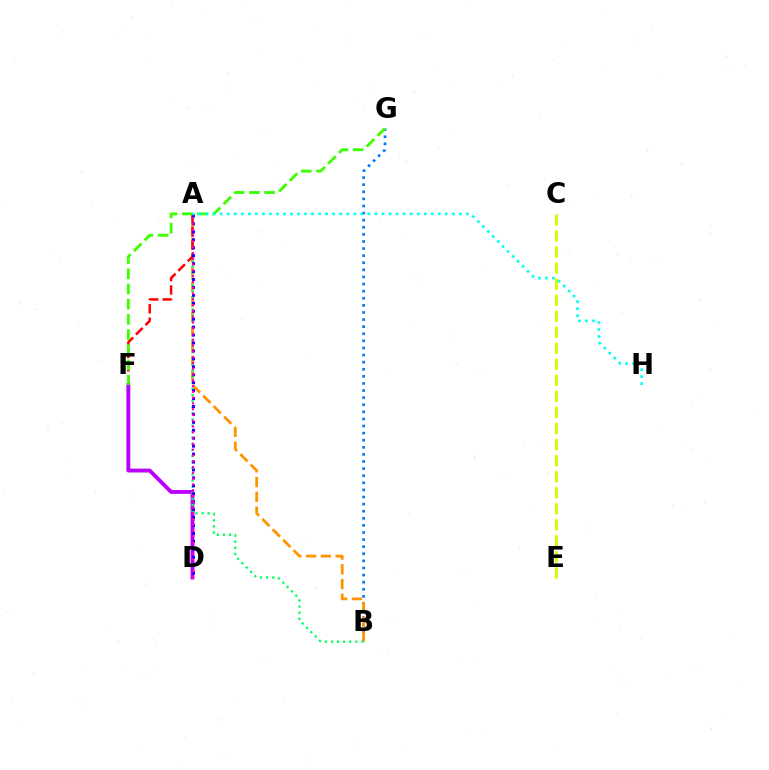{('D', 'F'): [{'color': '#b900ff', 'line_style': 'solid', 'thickness': 2.78}], ('B', 'G'): [{'color': '#0074ff', 'line_style': 'dotted', 'thickness': 1.93}], ('A', 'B'): [{'color': '#ff9400', 'line_style': 'dashed', 'thickness': 2.01}, {'color': '#00ff5c', 'line_style': 'dotted', 'thickness': 1.66}], ('A', 'F'): [{'color': '#ff0000', 'line_style': 'dashed', 'thickness': 1.82}], ('C', 'E'): [{'color': '#d1ff00', 'line_style': 'dashed', 'thickness': 2.18}], ('A', 'D'): [{'color': '#2500ff', 'line_style': 'dotted', 'thickness': 2.16}, {'color': '#ff00ac', 'line_style': 'dotted', 'thickness': 1.57}], ('F', 'G'): [{'color': '#3dff00', 'line_style': 'dashed', 'thickness': 2.06}], ('A', 'H'): [{'color': '#00fff6', 'line_style': 'dotted', 'thickness': 1.91}]}